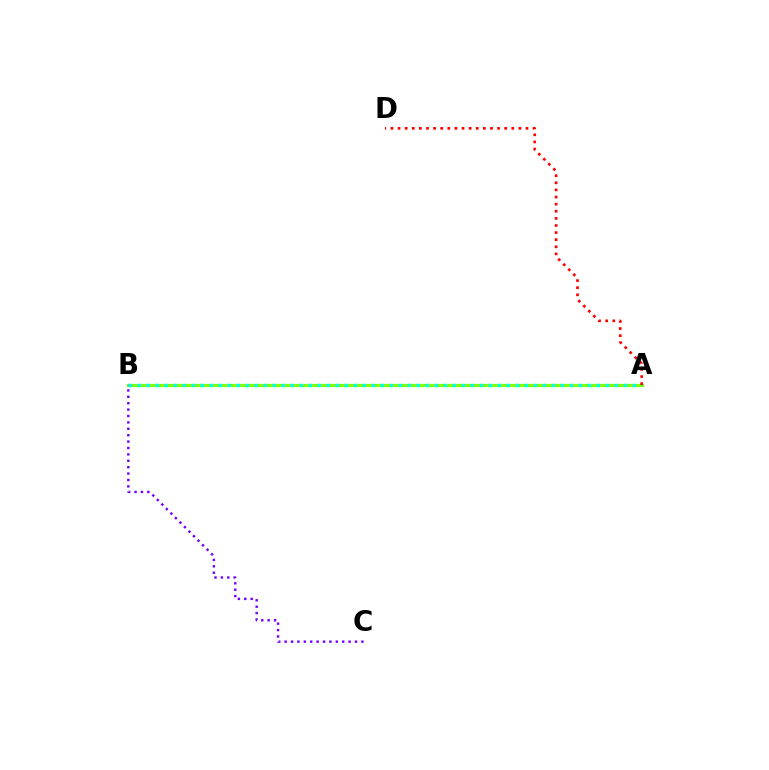{('A', 'B'): [{'color': '#84ff00', 'line_style': 'solid', 'thickness': 2.32}, {'color': '#00fff6', 'line_style': 'dotted', 'thickness': 2.45}], ('B', 'C'): [{'color': '#7200ff', 'line_style': 'dotted', 'thickness': 1.74}], ('A', 'D'): [{'color': '#ff0000', 'line_style': 'dotted', 'thickness': 1.93}]}